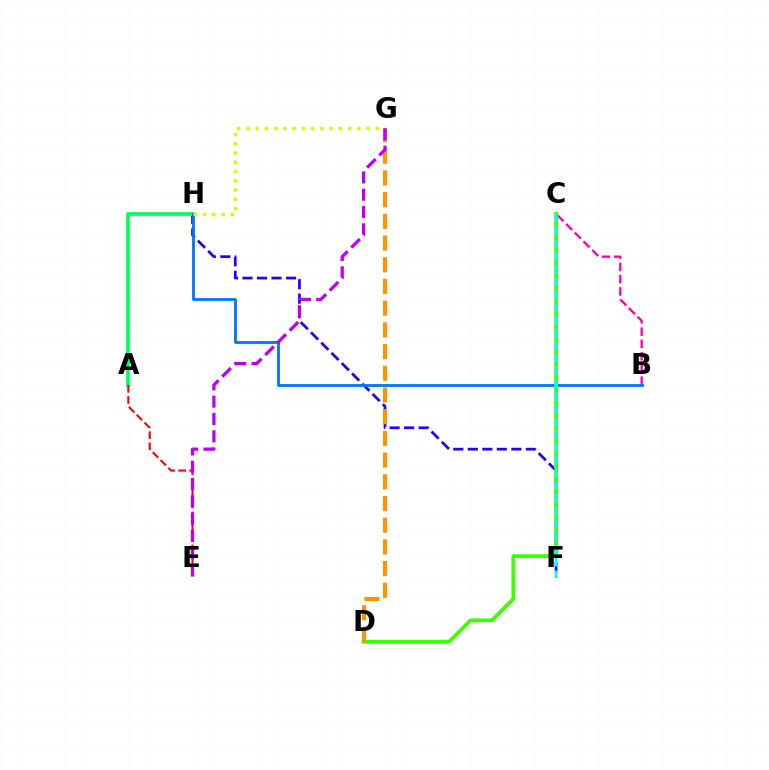{('F', 'H'): [{'color': '#2500ff', 'line_style': 'dashed', 'thickness': 1.97}], ('B', 'C'): [{'color': '#ff00ac', 'line_style': 'dashed', 'thickness': 1.67}], ('A', 'H'): [{'color': '#00ff5c', 'line_style': 'solid', 'thickness': 2.67}], ('A', 'E'): [{'color': '#ff0000', 'line_style': 'dashed', 'thickness': 1.5}], ('B', 'H'): [{'color': '#0074ff', 'line_style': 'solid', 'thickness': 2.01}], ('G', 'H'): [{'color': '#d1ff00', 'line_style': 'dotted', 'thickness': 2.51}], ('C', 'D'): [{'color': '#3dff00', 'line_style': 'solid', 'thickness': 2.7}], ('C', 'F'): [{'color': '#00fff6', 'line_style': 'dashed', 'thickness': 1.73}], ('D', 'G'): [{'color': '#ff9400', 'line_style': 'dashed', 'thickness': 2.95}], ('E', 'G'): [{'color': '#b900ff', 'line_style': 'dashed', 'thickness': 2.35}]}